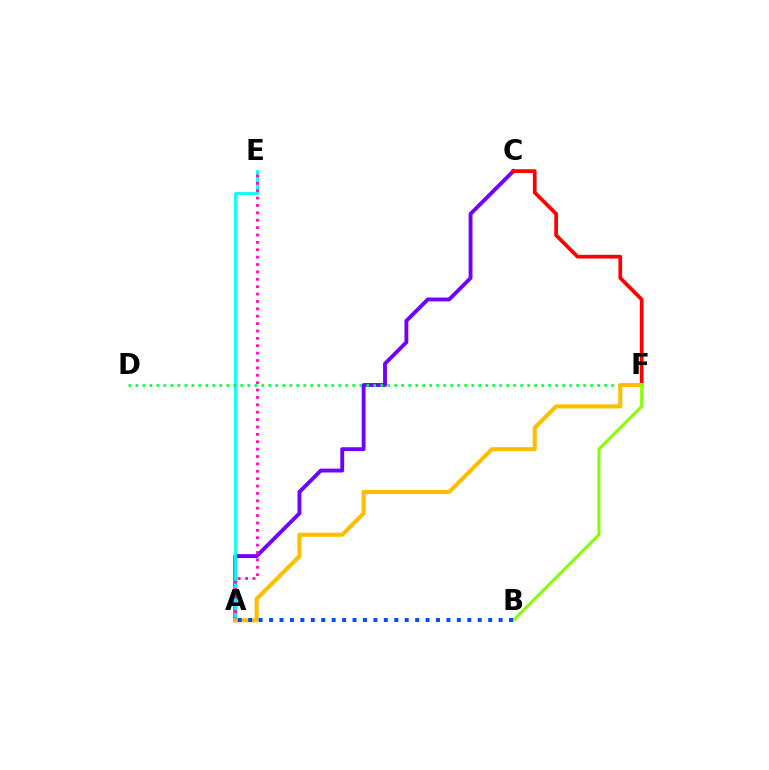{('A', 'C'): [{'color': '#7200ff', 'line_style': 'solid', 'thickness': 2.79}], ('A', 'E'): [{'color': '#00fff6', 'line_style': 'solid', 'thickness': 2.02}, {'color': '#ff00cf', 'line_style': 'dotted', 'thickness': 2.01}], ('D', 'F'): [{'color': '#00ff39', 'line_style': 'dotted', 'thickness': 1.9}], ('C', 'F'): [{'color': '#ff0000', 'line_style': 'solid', 'thickness': 2.67}], ('A', 'F'): [{'color': '#ffbd00', 'line_style': 'solid', 'thickness': 2.93}], ('B', 'F'): [{'color': '#84ff00', 'line_style': 'solid', 'thickness': 2.16}], ('A', 'B'): [{'color': '#004bff', 'line_style': 'dotted', 'thickness': 2.83}]}